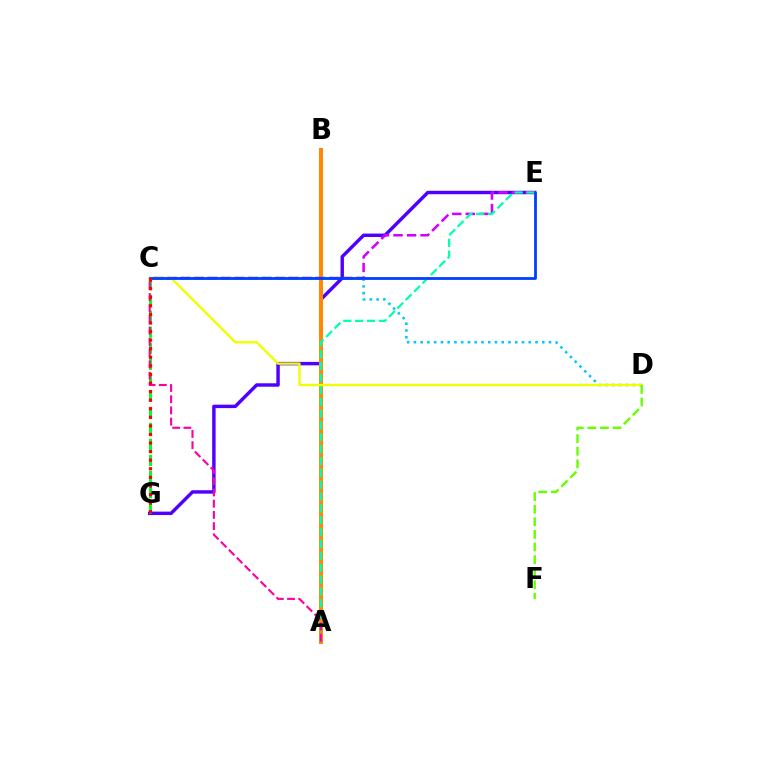{('E', 'G'): [{'color': '#4f00ff', 'line_style': 'solid', 'thickness': 2.48}], ('C', 'G'): [{'color': '#00ff27', 'line_style': 'dashed', 'thickness': 2.18}, {'color': '#ff0000', 'line_style': 'dotted', 'thickness': 2.33}], ('A', 'B'): [{'color': '#ff8800', 'line_style': 'solid', 'thickness': 2.89}], ('C', 'E'): [{'color': '#d600ff', 'line_style': 'dashed', 'thickness': 1.84}, {'color': '#003fff', 'line_style': 'solid', 'thickness': 2.02}], ('C', 'D'): [{'color': '#00c7ff', 'line_style': 'dotted', 'thickness': 1.84}, {'color': '#eeff00', 'line_style': 'solid', 'thickness': 1.71}], ('A', 'E'): [{'color': '#00ffaf', 'line_style': 'dashed', 'thickness': 1.61}], ('D', 'F'): [{'color': '#66ff00', 'line_style': 'dashed', 'thickness': 1.71}], ('A', 'C'): [{'color': '#ff00a0', 'line_style': 'dashed', 'thickness': 1.53}]}